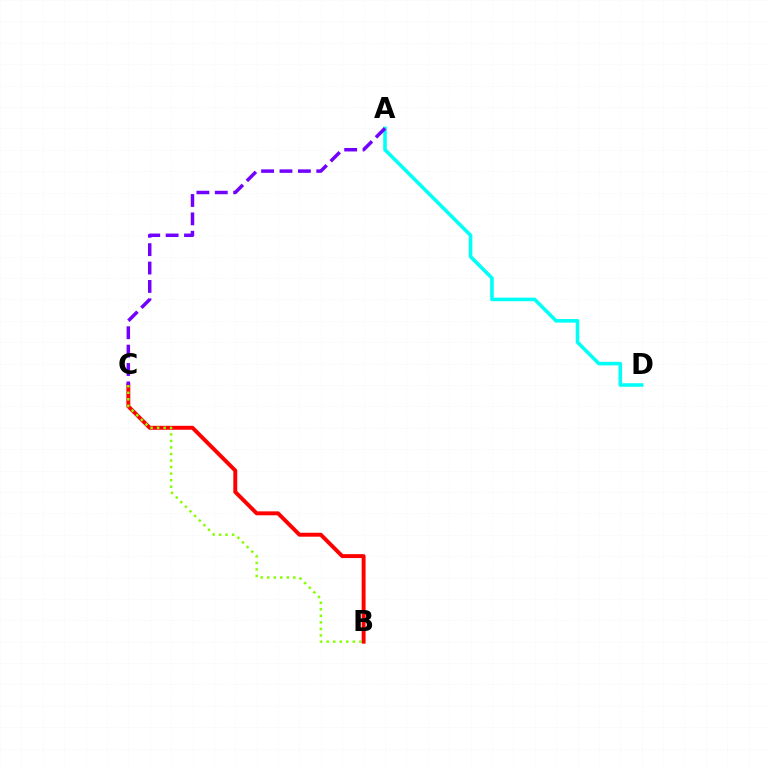{('B', 'C'): [{'color': '#ff0000', 'line_style': 'solid', 'thickness': 2.83}, {'color': '#84ff00', 'line_style': 'dotted', 'thickness': 1.78}], ('A', 'D'): [{'color': '#00fff6', 'line_style': 'solid', 'thickness': 2.57}], ('A', 'C'): [{'color': '#7200ff', 'line_style': 'dashed', 'thickness': 2.5}]}